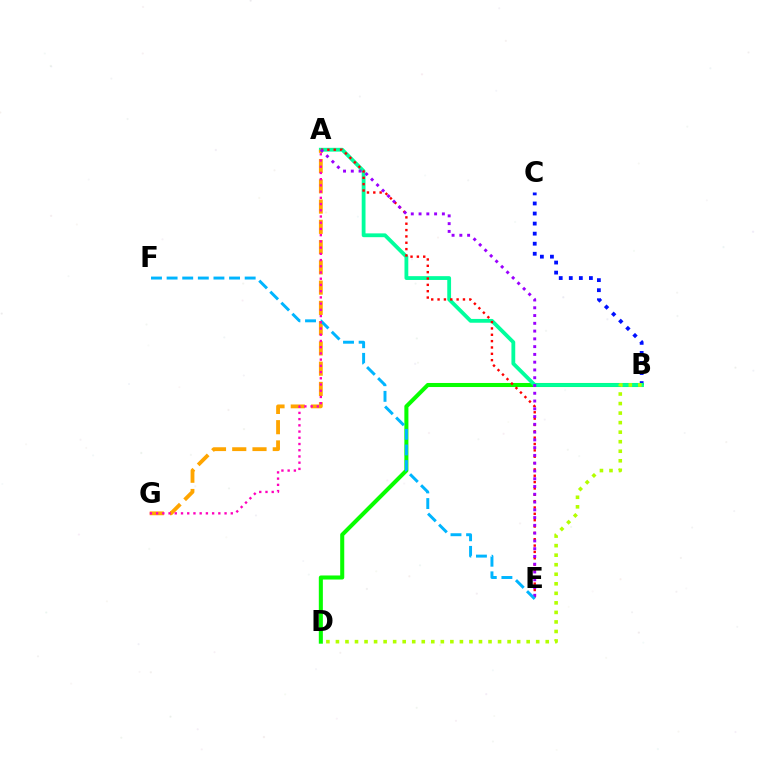{('B', 'C'): [{'color': '#0010ff', 'line_style': 'dotted', 'thickness': 2.73}], ('B', 'D'): [{'color': '#08ff00', 'line_style': 'solid', 'thickness': 2.92}, {'color': '#b3ff00', 'line_style': 'dotted', 'thickness': 2.59}], ('A', 'B'): [{'color': '#00ff9d', 'line_style': 'solid', 'thickness': 2.74}], ('A', 'G'): [{'color': '#ffa500', 'line_style': 'dashed', 'thickness': 2.75}, {'color': '#ff00bd', 'line_style': 'dotted', 'thickness': 1.69}], ('A', 'E'): [{'color': '#ff0000', 'line_style': 'dotted', 'thickness': 1.72}, {'color': '#9b00ff', 'line_style': 'dotted', 'thickness': 2.11}], ('E', 'F'): [{'color': '#00b5ff', 'line_style': 'dashed', 'thickness': 2.12}]}